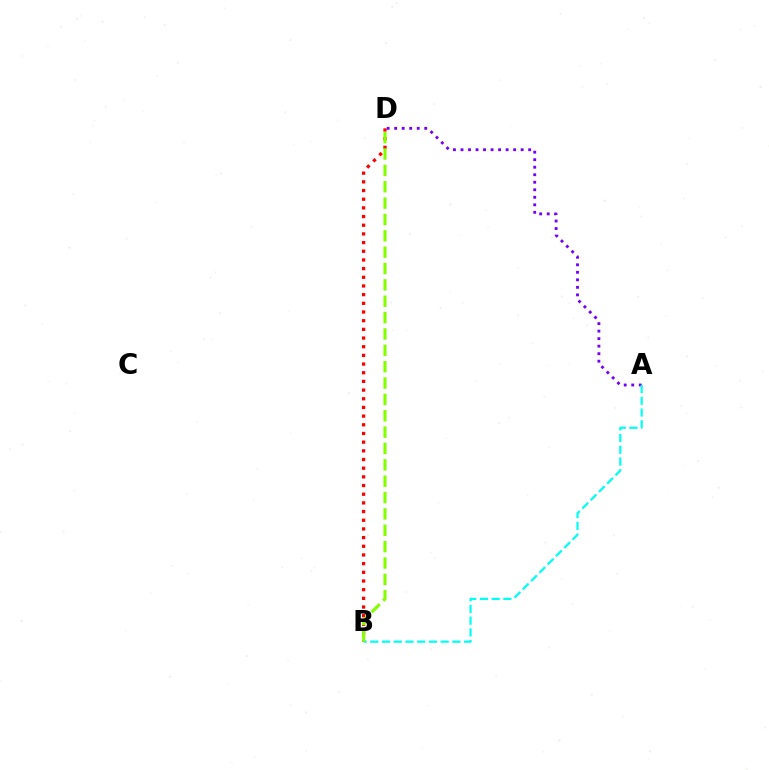{('B', 'D'): [{'color': '#ff0000', 'line_style': 'dotted', 'thickness': 2.36}, {'color': '#84ff00', 'line_style': 'dashed', 'thickness': 2.22}], ('A', 'D'): [{'color': '#7200ff', 'line_style': 'dotted', 'thickness': 2.04}], ('A', 'B'): [{'color': '#00fff6', 'line_style': 'dashed', 'thickness': 1.59}]}